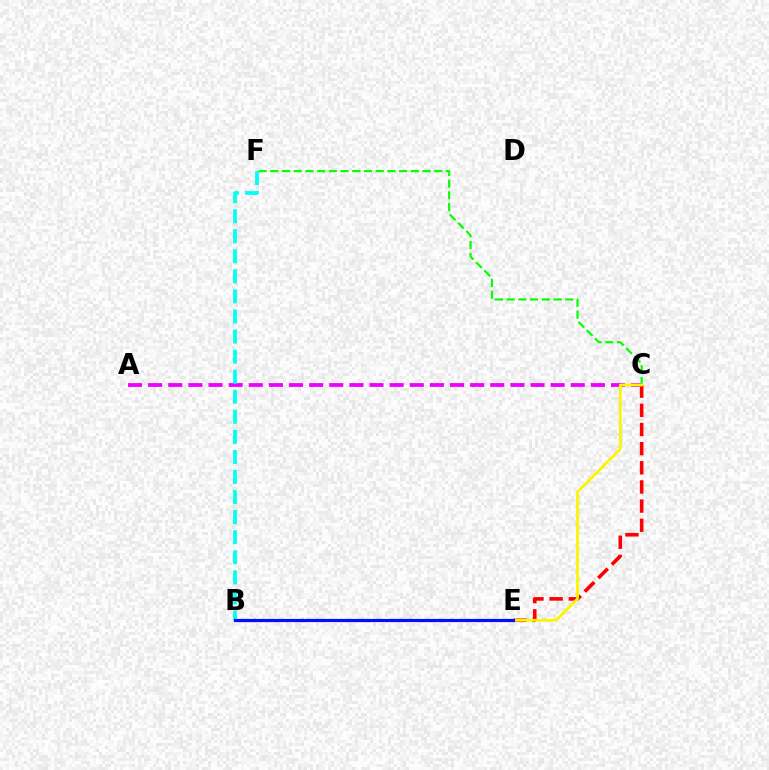{('A', 'C'): [{'color': '#ee00ff', 'line_style': 'dashed', 'thickness': 2.73}], ('C', 'F'): [{'color': '#08ff00', 'line_style': 'dashed', 'thickness': 1.59}], ('B', 'F'): [{'color': '#00fff6', 'line_style': 'dashed', 'thickness': 2.73}], ('C', 'E'): [{'color': '#ff0000', 'line_style': 'dashed', 'thickness': 2.6}, {'color': '#fcf500', 'line_style': 'solid', 'thickness': 1.99}], ('B', 'E'): [{'color': '#0010ff', 'line_style': 'solid', 'thickness': 2.3}]}